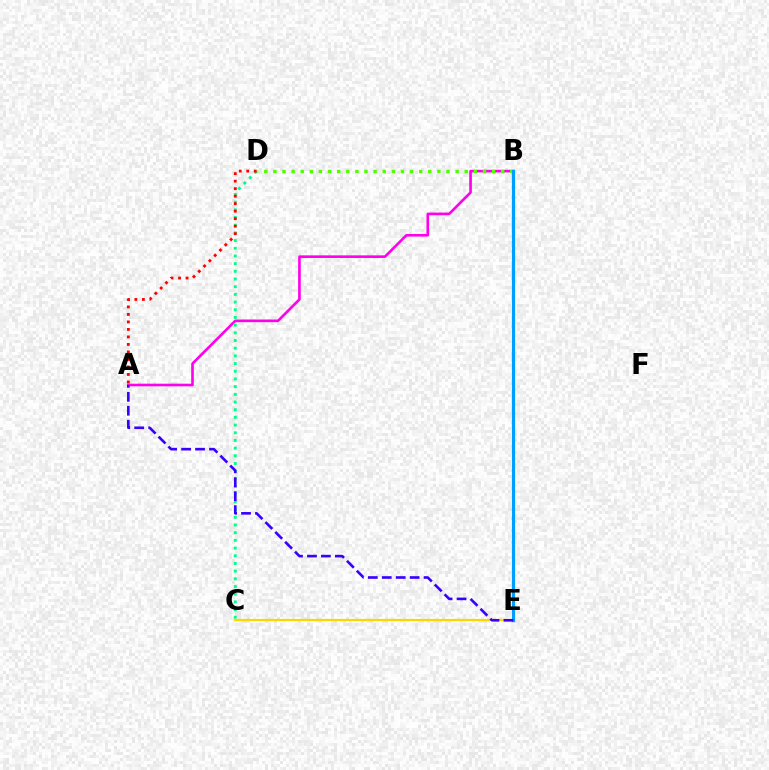{('A', 'B'): [{'color': '#ff00ed', 'line_style': 'solid', 'thickness': 1.89}], ('C', 'D'): [{'color': '#00ff86', 'line_style': 'dotted', 'thickness': 2.09}], ('C', 'E'): [{'color': '#ffd500', 'line_style': 'solid', 'thickness': 1.6}], ('B', 'D'): [{'color': '#4fff00', 'line_style': 'dotted', 'thickness': 2.48}], ('B', 'E'): [{'color': '#009eff', 'line_style': 'solid', 'thickness': 2.3}], ('A', 'E'): [{'color': '#3700ff', 'line_style': 'dashed', 'thickness': 1.89}], ('A', 'D'): [{'color': '#ff0000', 'line_style': 'dotted', 'thickness': 2.04}]}